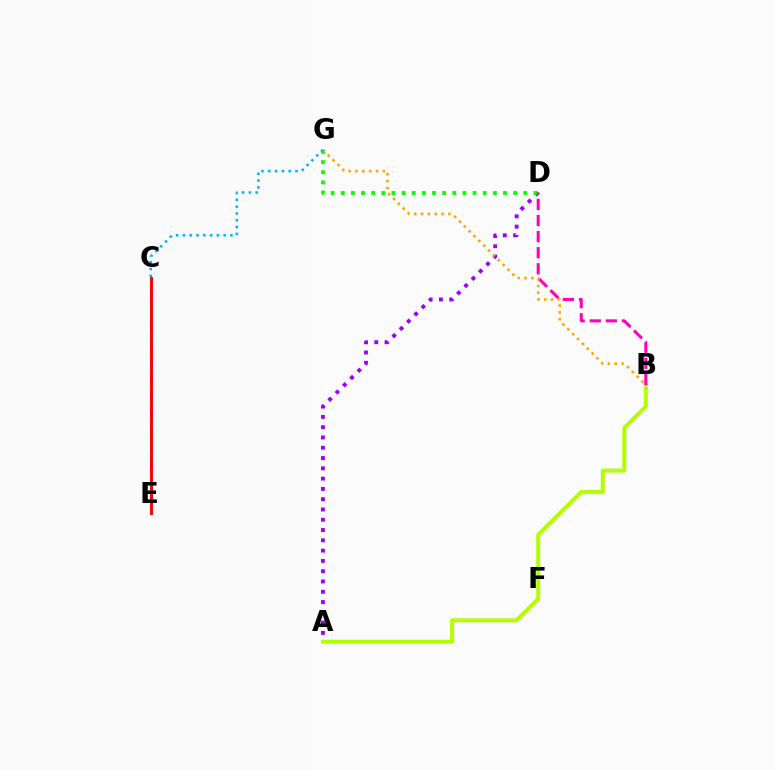{('A', 'D'): [{'color': '#9b00ff', 'line_style': 'dotted', 'thickness': 2.79}], ('C', 'E'): [{'color': '#0010ff', 'line_style': 'solid', 'thickness': 1.82}, {'color': '#00ff9d', 'line_style': 'dashed', 'thickness': 2.31}, {'color': '#ff0000', 'line_style': 'solid', 'thickness': 2.04}], ('D', 'G'): [{'color': '#08ff00', 'line_style': 'dotted', 'thickness': 2.75}], ('A', 'B'): [{'color': '#b3ff00', 'line_style': 'solid', 'thickness': 2.86}], ('B', 'D'): [{'color': '#ff00bd', 'line_style': 'dashed', 'thickness': 2.19}], ('B', 'G'): [{'color': '#ffa500', 'line_style': 'dotted', 'thickness': 1.86}], ('C', 'G'): [{'color': '#00b5ff', 'line_style': 'dotted', 'thickness': 1.85}]}